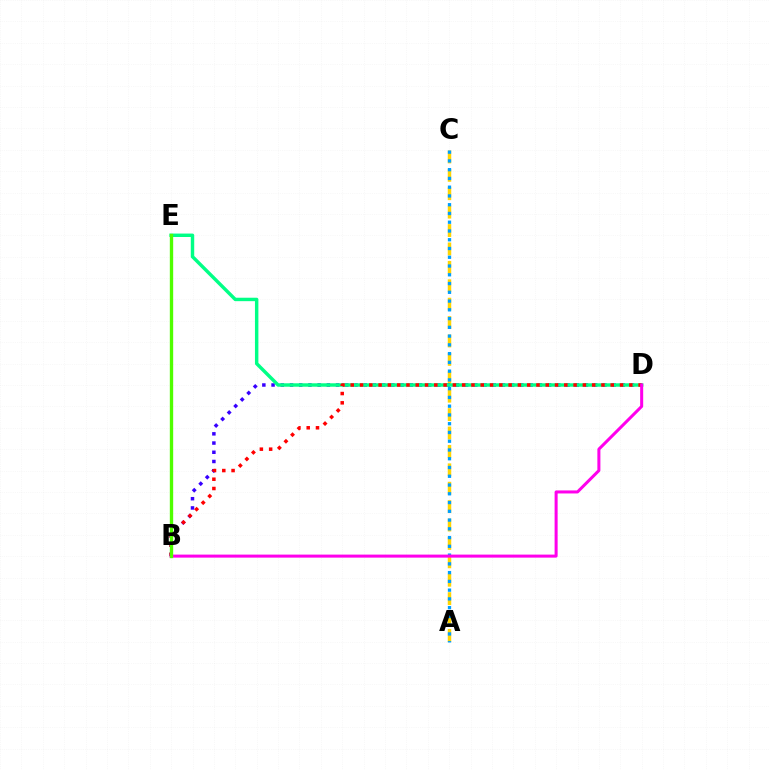{('A', 'C'): [{'color': '#ffd500', 'line_style': 'dashed', 'thickness': 2.5}, {'color': '#009eff', 'line_style': 'dotted', 'thickness': 2.38}], ('B', 'D'): [{'color': '#3700ff', 'line_style': 'dotted', 'thickness': 2.5}, {'color': '#ff0000', 'line_style': 'dotted', 'thickness': 2.52}, {'color': '#ff00ed', 'line_style': 'solid', 'thickness': 2.18}], ('D', 'E'): [{'color': '#00ff86', 'line_style': 'solid', 'thickness': 2.47}], ('B', 'E'): [{'color': '#4fff00', 'line_style': 'solid', 'thickness': 2.41}]}